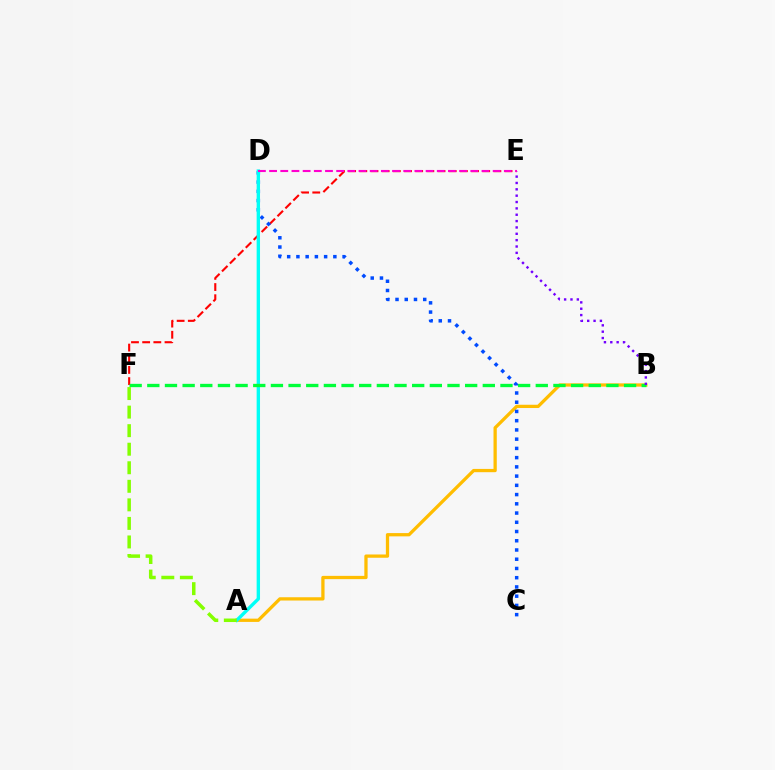{('E', 'F'): [{'color': '#ff0000', 'line_style': 'dashed', 'thickness': 1.52}], ('A', 'B'): [{'color': '#ffbd00', 'line_style': 'solid', 'thickness': 2.36}], ('C', 'D'): [{'color': '#004bff', 'line_style': 'dotted', 'thickness': 2.51}], ('A', 'D'): [{'color': '#00fff6', 'line_style': 'solid', 'thickness': 2.43}], ('B', 'F'): [{'color': '#00ff39', 'line_style': 'dashed', 'thickness': 2.4}], ('B', 'E'): [{'color': '#7200ff', 'line_style': 'dotted', 'thickness': 1.73}], ('A', 'F'): [{'color': '#84ff00', 'line_style': 'dashed', 'thickness': 2.52}], ('D', 'E'): [{'color': '#ff00cf', 'line_style': 'dashed', 'thickness': 1.52}]}